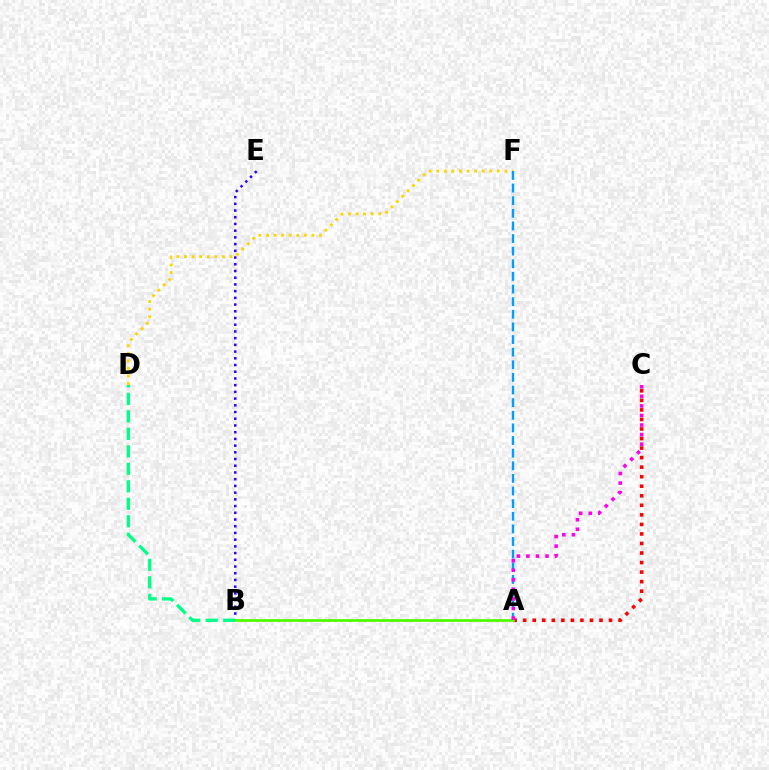{('B', 'E'): [{'color': '#3700ff', 'line_style': 'dotted', 'thickness': 1.82}], ('D', 'F'): [{'color': '#ffd500', 'line_style': 'dotted', 'thickness': 2.06}], ('A', 'C'): [{'color': '#ff0000', 'line_style': 'dotted', 'thickness': 2.59}, {'color': '#ff00ed', 'line_style': 'dotted', 'thickness': 2.6}], ('A', 'B'): [{'color': '#4fff00', 'line_style': 'solid', 'thickness': 1.97}], ('B', 'D'): [{'color': '#00ff86', 'line_style': 'dashed', 'thickness': 2.37}], ('A', 'F'): [{'color': '#009eff', 'line_style': 'dashed', 'thickness': 1.72}]}